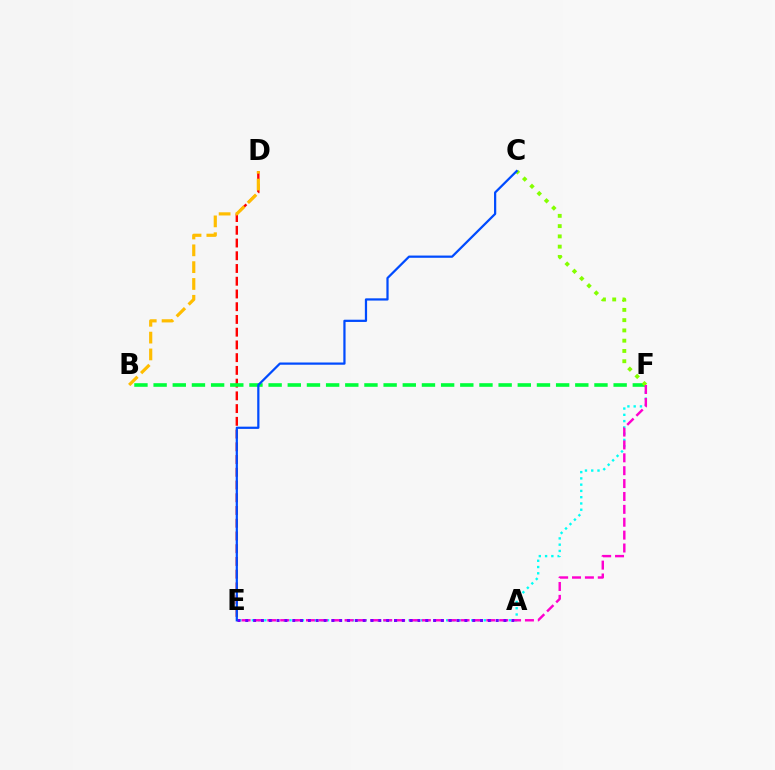{('D', 'E'): [{'color': '#ff0000', 'line_style': 'dashed', 'thickness': 1.73}], ('E', 'F'): [{'color': '#00fff6', 'line_style': 'dotted', 'thickness': 1.7}, {'color': '#ff00cf', 'line_style': 'dashed', 'thickness': 1.75}], ('B', 'F'): [{'color': '#00ff39', 'line_style': 'dashed', 'thickness': 2.6}], ('C', 'F'): [{'color': '#84ff00', 'line_style': 'dotted', 'thickness': 2.79}], ('A', 'E'): [{'color': '#7200ff', 'line_style': 'dotted', 'thickness': 2.13}], ('C', 'E'): [{'color': '#004bff', 'line_style': 'solid', 'thickness': 1.61}], ('B', 'D'): [{'color': '#ffbd00', 'line_style': 'dashed', 'thickness': 2.29}]}